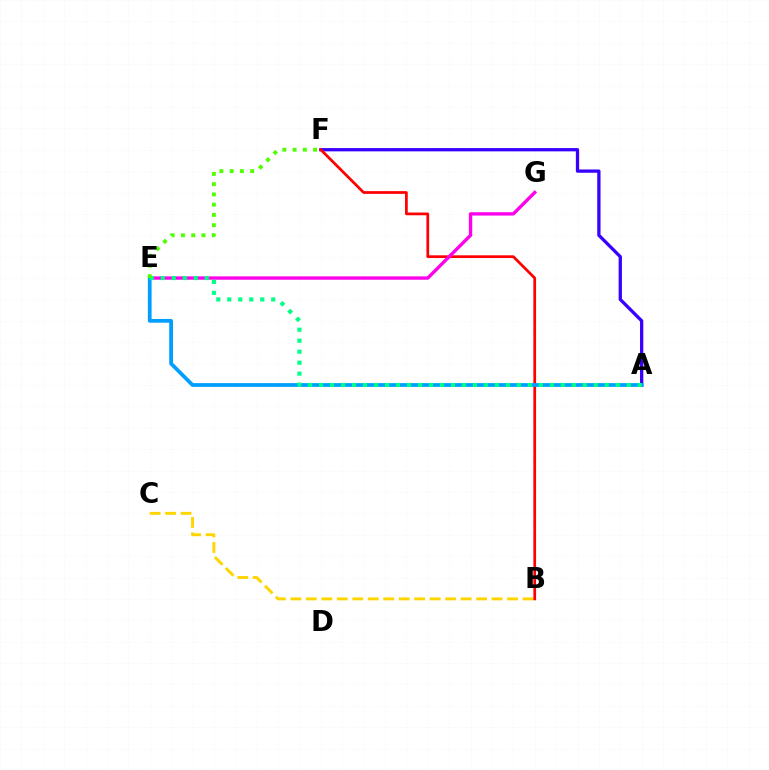{('B', 'C'): [{'color': '#ffd500', 'line_style': 'dashed', 'thickness': 2.1}], ('A', 'F'): [{'color': '#3700ff', 'line_style': 'solid', 'thickness': 2.36}], ('B', 'F'): [{'color': '#ff0000', 'line_style': 'solid', 'thickness': 1.96}], ('E', 'G'): [{'color': '#ff00ed', 'line_style': 'solid', 'thickness': 2.41}], ('A', 'E'): [{'color': '#009eff', 'line_style': 'solid', 'thickness': 2.7}, {'color': '#00ff86', 'line_style': 'dotted', 'thickness': 2.99}], ('E', 'F'): [{'color': '#4fff00', 'line_style': 'dotted', 'thickness': 2.79}]}